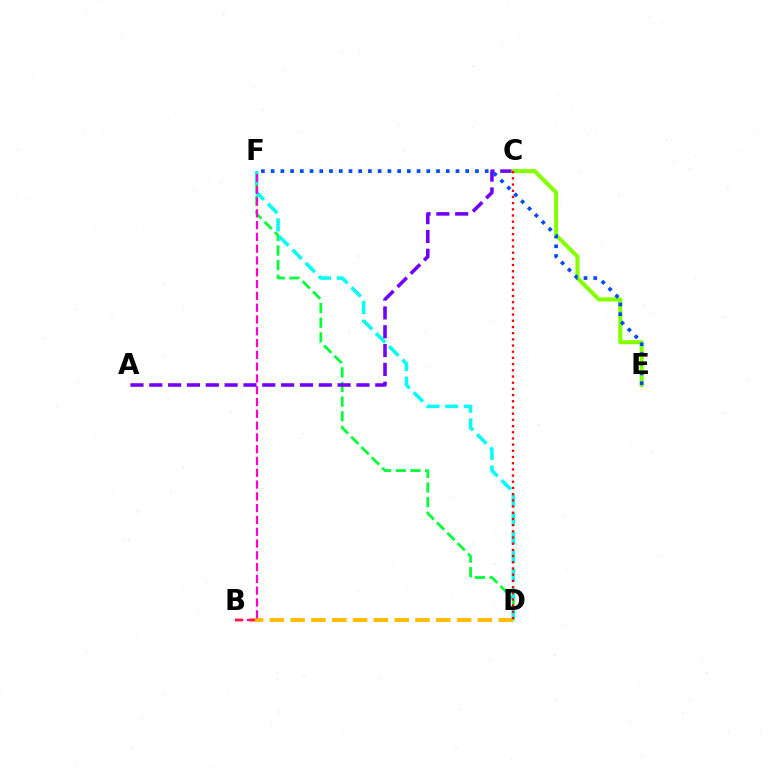{('D', 'F'): [{'color': '#00ff39', 'line_style': 'dashed', 'thickness': 1.99}, {'color': '#00fff6', 'line_style': 'dashed', 'thickness': 2.54}], ('B', 'D'): [{'color': '#ffbd00', 'line_style': 'dashed', 'thickness': 2.83}], ('A', 'C'): [{'color': '#7200ff', 'line_style': 'dashed', 'thickness': 2.56}], ('C', 'E'): [{'color': '#84ff00', 'line_style': 'solid', 'thickness': 2.91}], ('E', 'F'): [{'color': '#004bff', 'line_style': 'dotted', 'thickness': 2.64}], ('C', 'D'): [{'color': '#ff0000', 'line_style': 'dotted', 'thickness': 1.68}], ('B', 'F'): [{'color': '#ff00cf', 'line_style': 'dashed', 'thickness': 1.6}]}